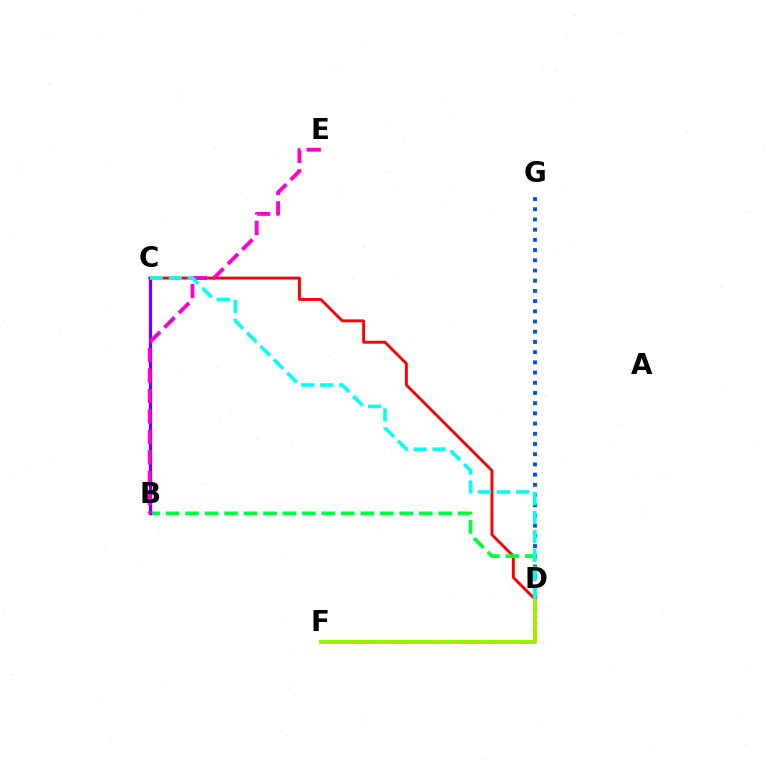{('C', 'D'): [{'color': '#ff0000', 'line_style': 'solid', 'thickness': 2.08}, {'color': '#00fff6', 'line_style': 'dashed', 'thickness': 2.57}], ('D', 'F'): [{'color': '#84ff00', 'line_style': 'solid', 'thickness': 2.91}, {'color': '#ffbd00', 'line_style': 'dotted', 'thickness': 1.78}], ('D', 'G'): [{'color': '#004bff', 'line_style': 'dotted', 'thickness': 2.77}], ('B', 'D'): [{'color': '#00ff39', 'line_style': 'dashed', 'thickness': 2.64}], ('B', 'C'): [{'color': '#7200ff', 'line_style': 'solid', 'thickness': 2.35}], ('B', 'E'): [{'color': '#ff00cf', 'line_style': 'dashed', 'thickness': 2.78}]}